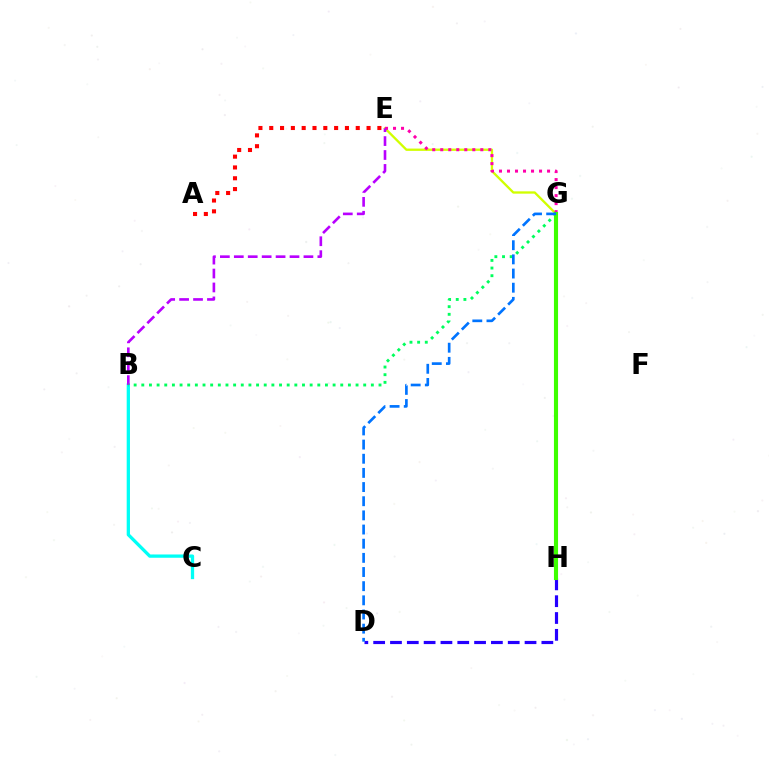{('B', 'C'): [{'color': '#00fff6', 'line_style': 'solid', 'thickness': 2.37}], ('G', 'H'): [{'color': '#ff9400', 'line_style': 'solid', 'thickness': 1.51}, {'color': '#3dff00', 'line_style': 'solid', 'thickness': 2.96}], ('E', 'G'): [{'color': '#d1ff00', 'line_style': 'solid', 'thickness': 1.66}, {'color': '#ff00ac', 'line_style': 'dotted', 'thickness': 2.18}], ('B', 'E'): [{'color': '#b900ff', 'line_style': 'dashed', 'thickness': 1.89}], ('B', 'G'): [{'color': '#00ff5c', 'line_style': 'dotted', 'thickness': 2.08}], ('A', 'E'): [{'color': '#ff0000', 'line_style': 'dotted', 'thickness': 2.94}], ('D', 'H'): [{'color': '#2500ff', 'line_style': 'dashed', 'thickness': 2.28}], ('D', 'G'): [{'color': '#0074ff', 'line_style': 'dashed', 'thickness': 1.92}]}